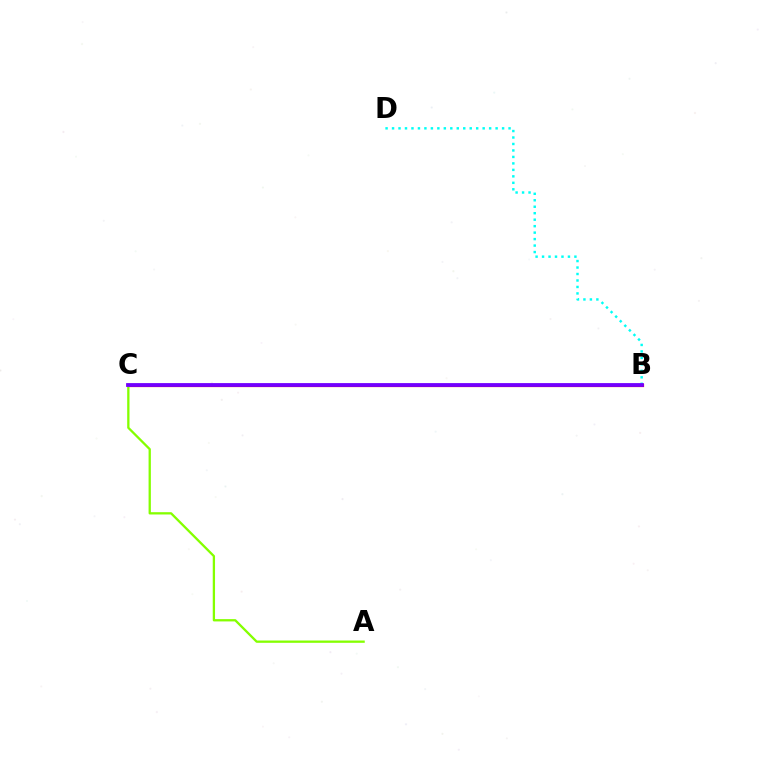{('B', 'C'): [{'color': '#ff0000', 'line_style': 'solid', 'thickness': 2.31}, {'color': '#7200ff', 'line_style': 'solid', 'thickness': 2.73}], ('B', 'D'): [{'color': '#00fff6', 'line_style': 'dotted', 'thickness': 1.76}], ('A', 'C'): [{'color': '#84ff00', 'line_style': 'solid', 'thickness': 1.65}]}